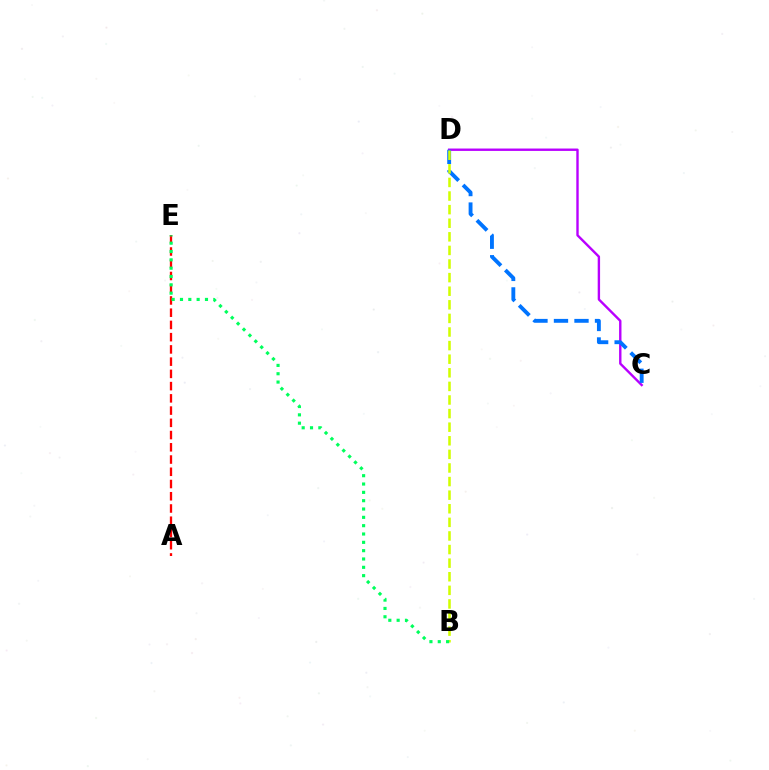{('C', 'D'): [{'color': '#b900ff', 'line_style': 'solid', 'thickness': 1.72}, {'color': '#0074ff', 'line_style': 'dashed', 'thickness': 2.79}], ('A', 'E'): [{'color': '#ff0000', 'line_style': 'dashed', 'thickness': 1.66}], ('B', 'D'): [{'color': '#d1ff00', 'line_style': 'dashed', 'thickness': 1.85}], ('B', 'E'): [{'color': '#00ff5c', 'line_style': 'dotted', 'thickness': 2.26}]}